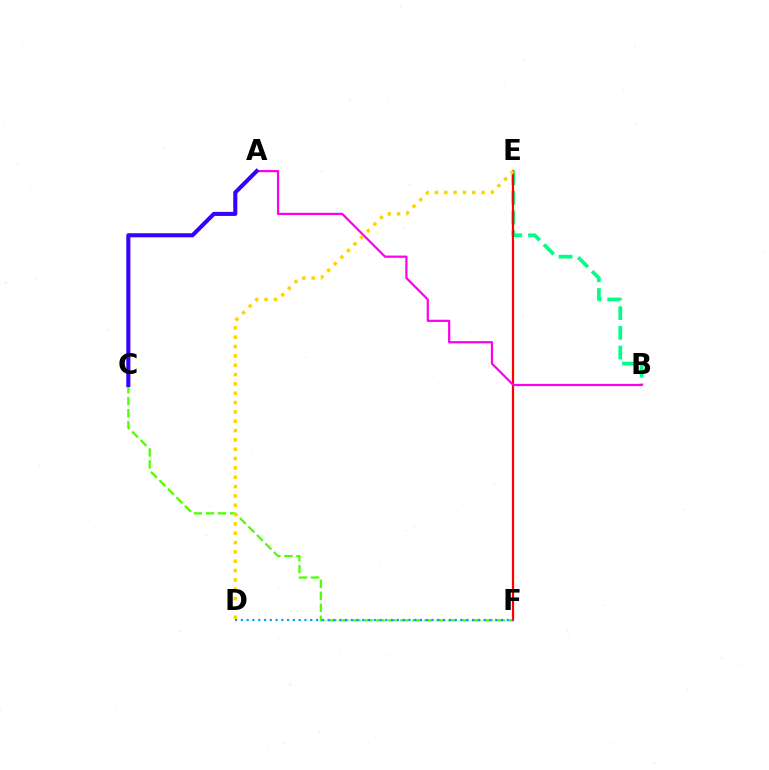{('B', 'E'): [{'color': '#00ff86', 'line_style': 'dashed', 'thickness': 2.68}], ('C', 'F'): [{'color': '#4fff00', 'line_style': 'dashed', 'thickness': 1.63}], ('E', 'F'): [{'color': '#ff0000', 'line_style': 'solid', 'thickness': 1.6}], ('A', 'B'): [{'color': '#ff00ed', 'line_style': 'solid', 'thickness': 1.6}], ('D', 'F'): [{'color': '#009eff', 'line_style': 'dotted', 'thickness': 1.57}], ('D', 'E'): [{'color': '#ffd500', 'line_style': 'dotted', 'thickness': 2.54}], ('A', 'C'): [{'color': '#3700ff', 'line_style': 'solid', 'thickness': 2.94}]}